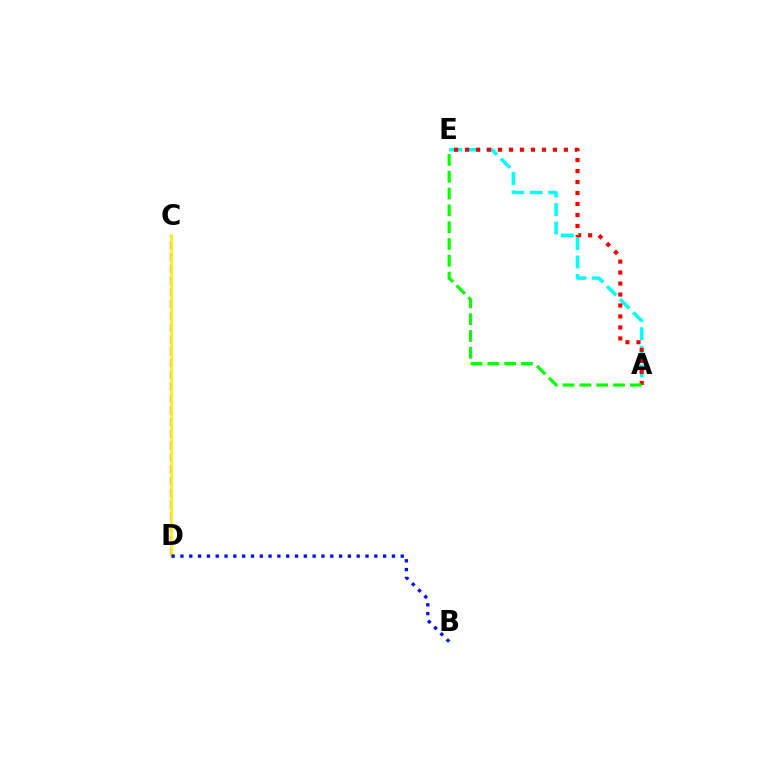{('A', 'E'): [{'color': '#00fff6', 'line_style': 'dashed', 'thickness': 2.51}, {'color': '#ff0000', 'line_style': 'dotted', 'thickness': 2.98}, {'color': '#08ff00', 'line_style': 'dashed', 'thickness': 2.28}], ('C', 'D'): [{'color': '#ee00ff', 'line_style': 'dashed', 'thickness': 1.6}, {'color': '#fcf500', 'line_style': 'solid', 'thickness': 1.9}], ('B', 'D'): [{'color': '#0010ff', 'line_style': 'dotted', 'thickness': 2.39}]}